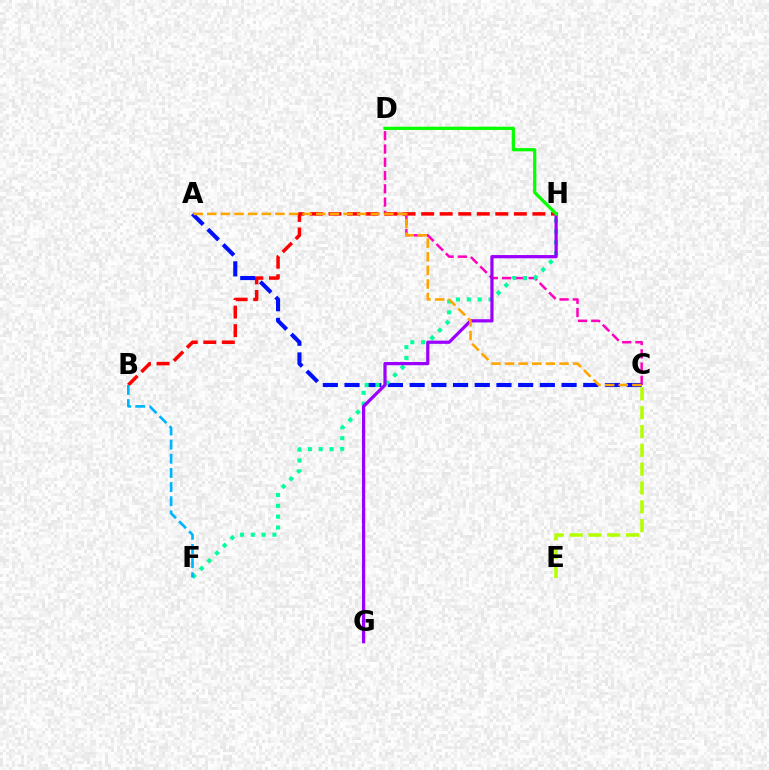{('C', 'D'): [{'color': '#ff00bd', 'line_style': 'dashed', 'thickness': 1.8}], ('C', 'E'): [{'color': '#b3ff00', 'line_style': 'dashed', 'thickness': 2.56}], ('B', 'H'): [{'color': '#ff0000', 'line_style': 'dashed', 'thickness': 2.52}], ('A', 'C'): [{'color': '#0010ff', 'line_style': 'dashed', 'thickness': 2.95}, {'color': '#ffa500', 'line_style': 'dashed', 'thickness': 1.85}], ('F', 'H'): [{'color': '#00ff9d', 'line_style': 'dotted', 'thickness': 2.95}], ('B', 'F'): [{'color': '#00b5ff', 'line_style': 'dashed', 'thickness': 1.92}], ('G', 'H'): [{'color': '#9b00ff', 'line_style': 'solid', 'thickness': 2.32}], ('D', 'H'): [{'color': '#08ff00', 'line_style': 'solid', 'thickness': 2.33}]}